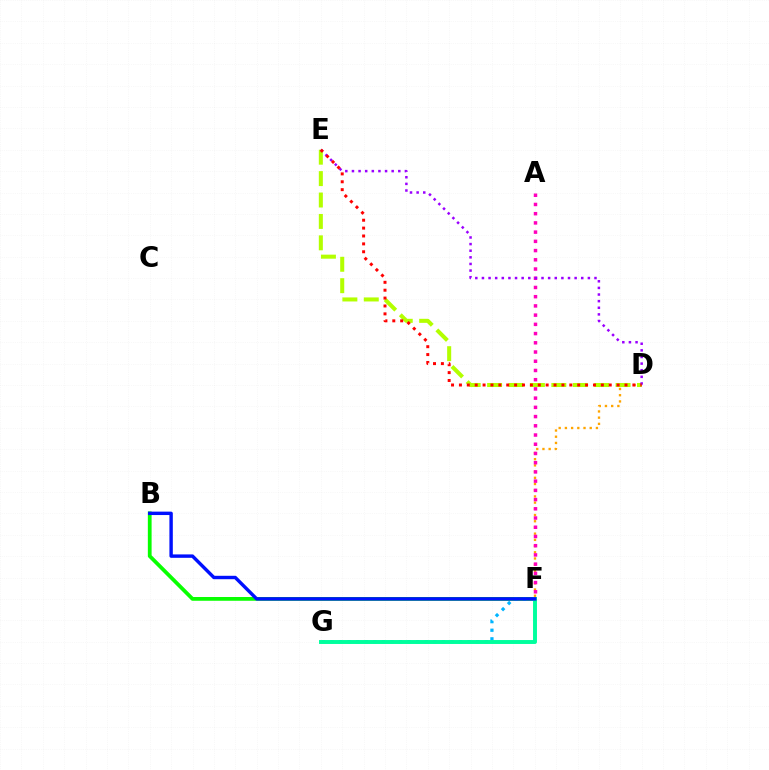{('D', 'F'): [{'color': '#ffa500', 'line_style': 'dotted', 'thickness': 1.69}], ('A', 'F'): [{'color': '#ff00bd', 'line_style': 'dotted', 'thickness': 2.51}], ('D', 'E'): [{'color': '#b3ff00', 'line_style': 'dashed', 'thickness': 2.91}, {'color': '#9b00ff', 'line_style': 'dotted', 'thickness': 1.8}, {'color': '#ff0000', 'line_style': 'dotted', 'thickness': 2.14}], ('B', 'F'): [{'color': '#08ff00', 'line_style': 'solid', 'thickness': 2.71}, {'color': '#0010ff', 'line_style': 'solid', 'thickness': 2.46}], ('F', 'G'): [{'color': '#00b5ff', 'line_style': 'dotted', 'thickness': 2.33}, {'color': '#00ff9d', 'line_style': 'solid', 'thickness': 2.83}]}